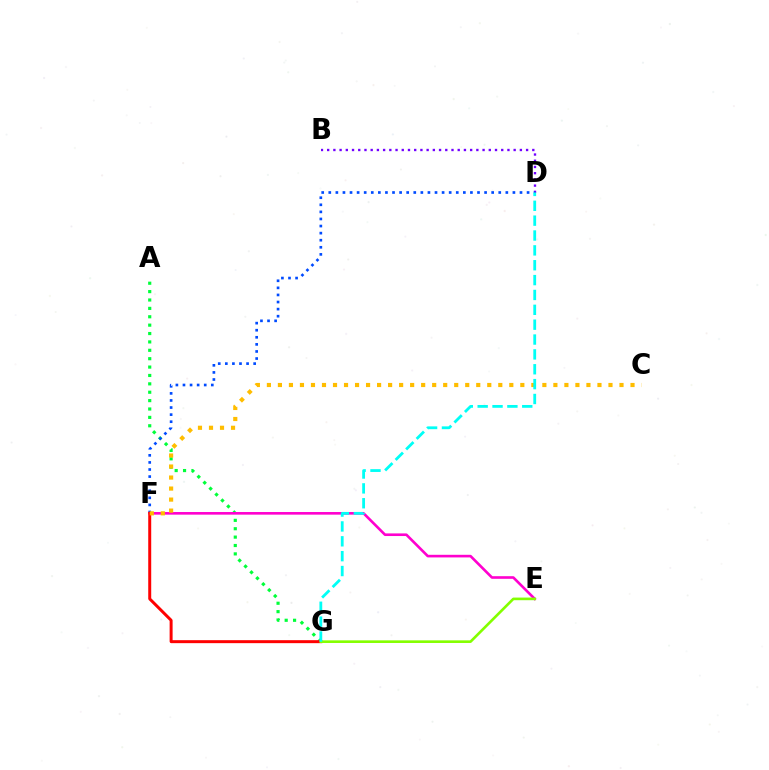{('A', 'G'): [{'color': '#00ff39', 'line_style': 'dotted', 'thickness': 2.28}], ('B', 'D'): [{'color': '#7200ff', 'line_style': 'dotted', 'thickness': 1.69}], ('D', 'F'): [{'color': '#004bff', 'line_style': 'dotted', 'thickness': 1.92}], ('E', 'F'): [{'color': '#ff00cf', 'line_style': 'solid', 'thickness': 1.89}], ('F', 'G'): [{'color': '#ff0000', 'line_style': 'solid', 'thickness': 2.14}], ('C', 'F'): [{'color': '#ffbd00', 'line_style': 'dotted', 'thickness': 2.99}], ('E', 'G'): [{'color': '#84ff00', 'line_style': 'solid', 'thickness': 1.89}], ('D', 'G'): [{'color': '#00fff6', 'line_style': 'dashed', 'thickness': 2.02}]}